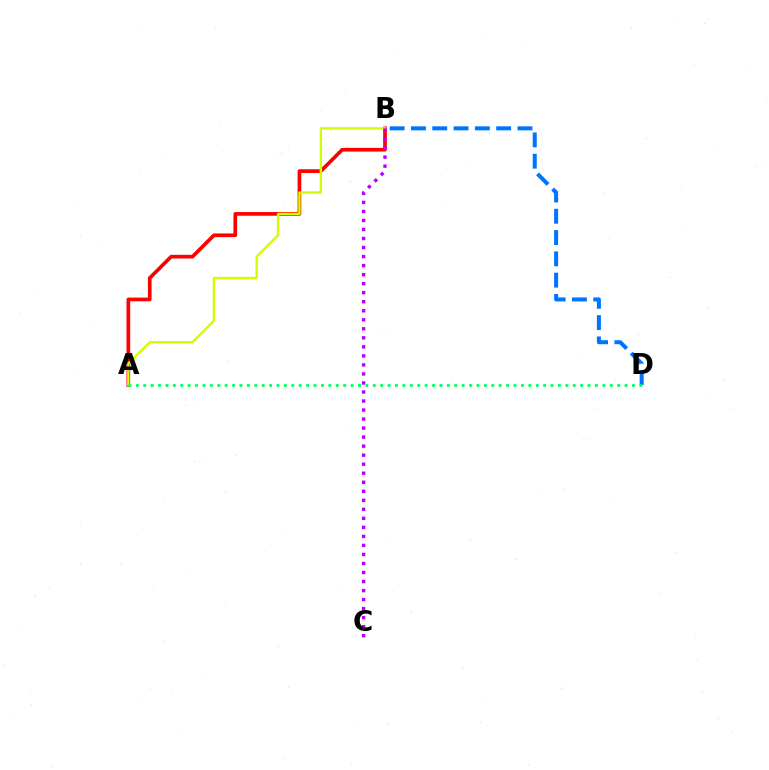{('A', 'B'): [{'color': '#ff0000', 'line_style': 'solid', 'thickness': 2.65}, {'color': '#d1ff00', 'line_style': 'solid', 'thickness': 1.72}], ('B', 'C'): [{'color': '#b900ff', 'line_style': 'dotted', 'thickness': 2.45}], ('B', 'D'): [{'color': '#0074ff', 'line_style': 'dashed', 'thickness': 2.89}], ('A', 'D'): [{'color': '#00ff5c', 'line_style': 'dotted', 'thickness': 2.01}]}